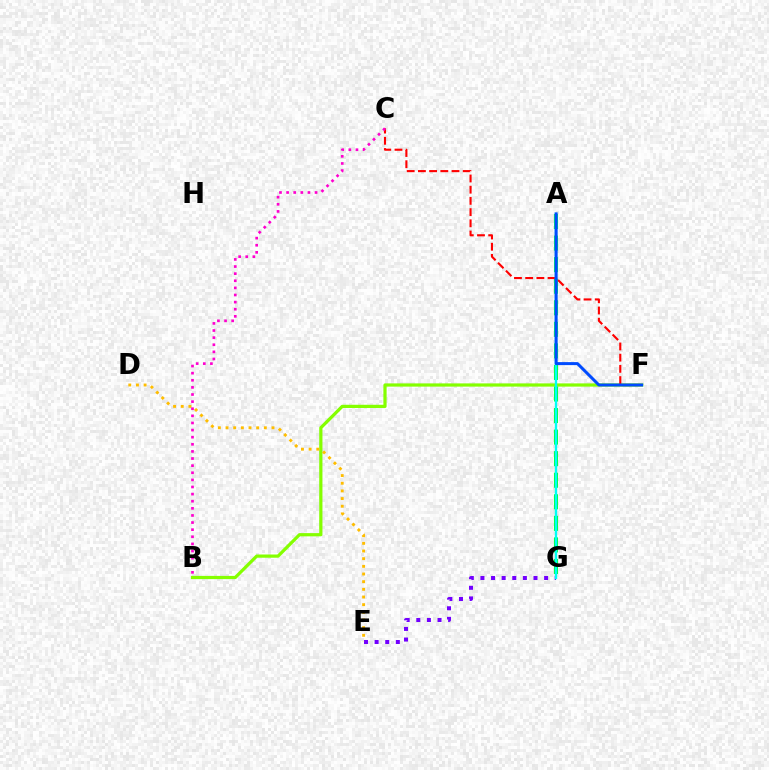{('B', 'F'): [{'color': '#84ff00', 'line_style': 'solid', 'thickness': 2.32}], ('E', 'G'): [{'color': '#7200ff', 'line_style': 'dotted', 'thickness': 2.88}], ('A', 'G'): [{'color': '#00ff39', 'line_style': 'dashed', 'thickness': 2.93}, {'color': '#00fff6', 'line_style': 'solid', 'thickness': 1.68}], ('D', 'E'): [{'color': '#ffbd00', 'line_style': 'dotted', 'thickness': 2.08}], ('C', 'F'): [{'color': '#ff0000', 'line_style': 'dashed', 'thickness': 1.52}], ('B', 'C'): [{'color': '#ff00cf', 'line_style': 'dotted', 'thickness': 1.93}], ('A', 'F'): [{'color': '#004bff', 'line_style': 'solid', 'thickness': 2.16}]}